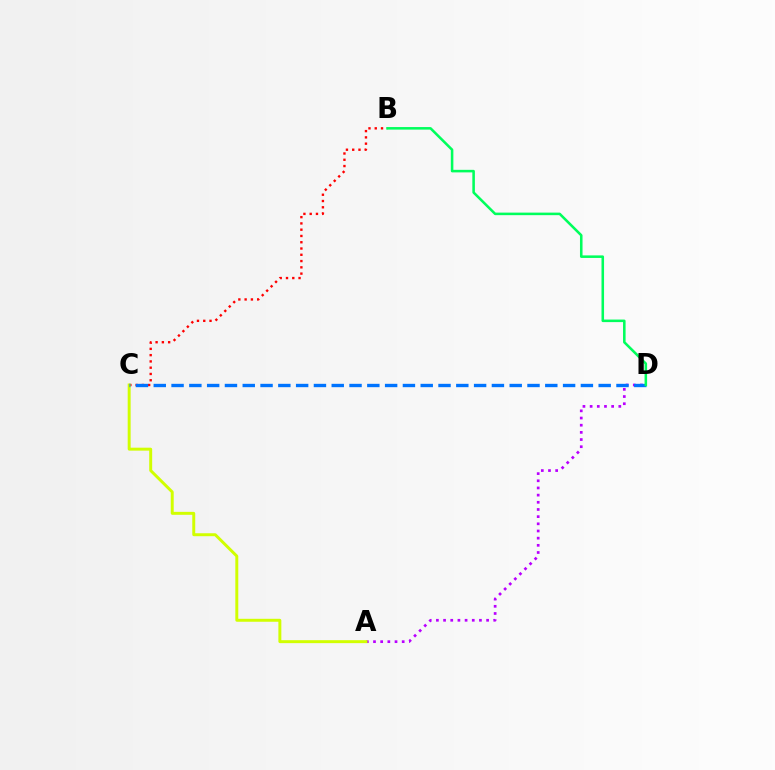{('A', 'D'): [{'color': '#b900ff', 'line_style': 'dotted', 'thickness': 1.95}], ('B', 'C'): [{'color': '#ff0000', 'line_style': 'dotted', 'thickness': 1.7}], ('A', 'C'): [{'color': '#d1ff00', 'line_style': 'solid', 'thickness': 2.13}], ('C', 'D'): [{'color': '#0074ff', 'line_style': 'dashed', 'thickness': 2.42}], ('B', 'D'): [{'color': '#00ff5c', 'line_style': 'solid', 'thickness': 1.84}]}